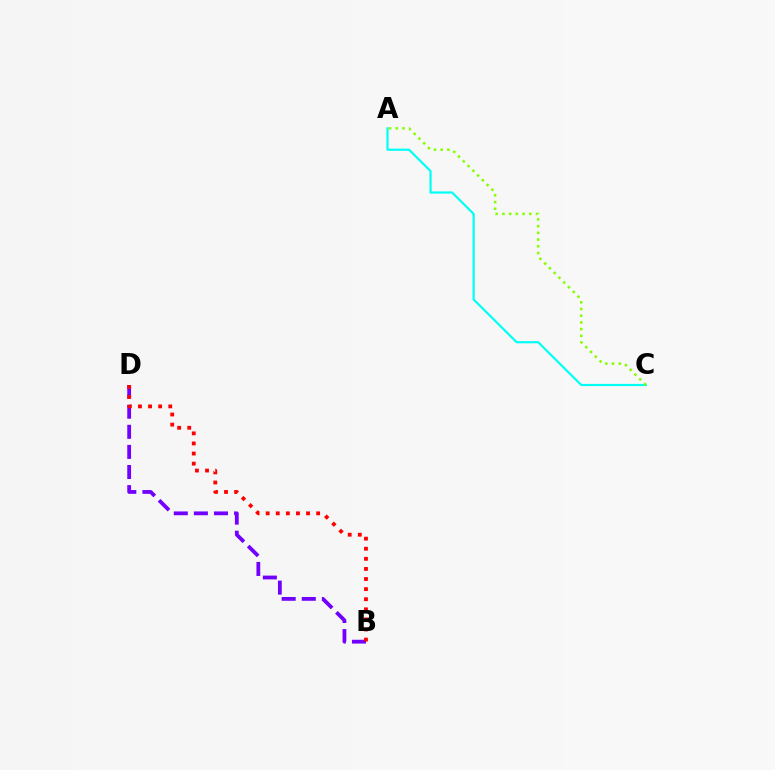{('A', 'C'): [{'color': '#00fff6', 'line_style': 'solid', 'thickness': 1.58}, {'color': '#84ff00', 'line_style': 'dotted', 'thickness': 1.83}], ('B', 'D'): [{'color': '#7200ff', 'line_style': 'dashed', 'thickness': 2.73}, {'color': '#ff0000', 'line_style': 'dotted', 'thickness': 2.74}]}